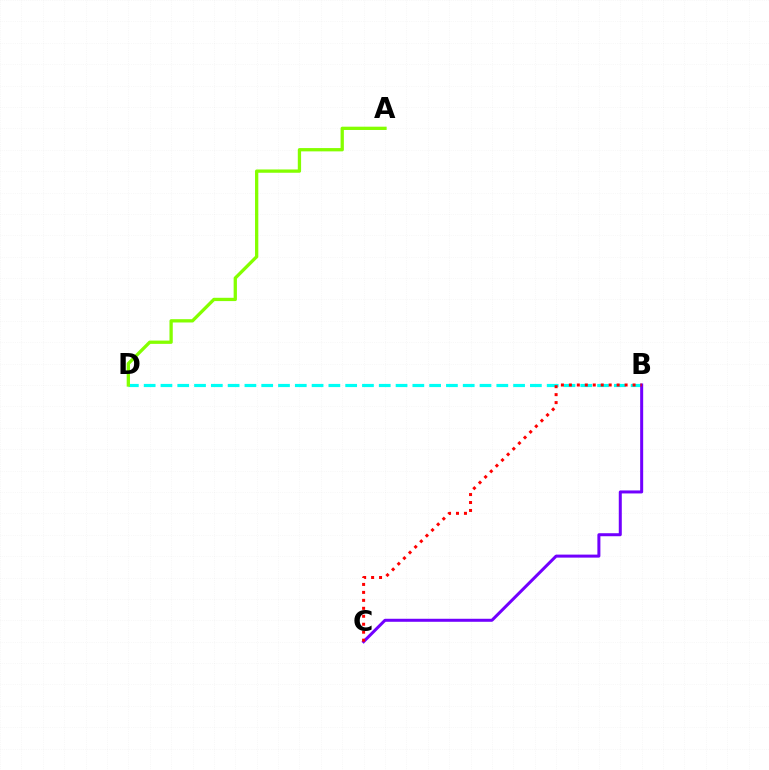{('B', 'D'): [{'color': '#00fff6', 'line_style': 'dashed', 'thickness': 2.28}], ('B', 'C'): [{'color': '#7200ff', 'line_style': 'solid', 'thickness': 2.17}, {'color': '#ff0000', 'line_style': 'dotted', 'thickness': 2.16}], ('A', 'D'): [{'color': '#84ff00', 'line_style': 'solid', 'thickness': 2.37}]}